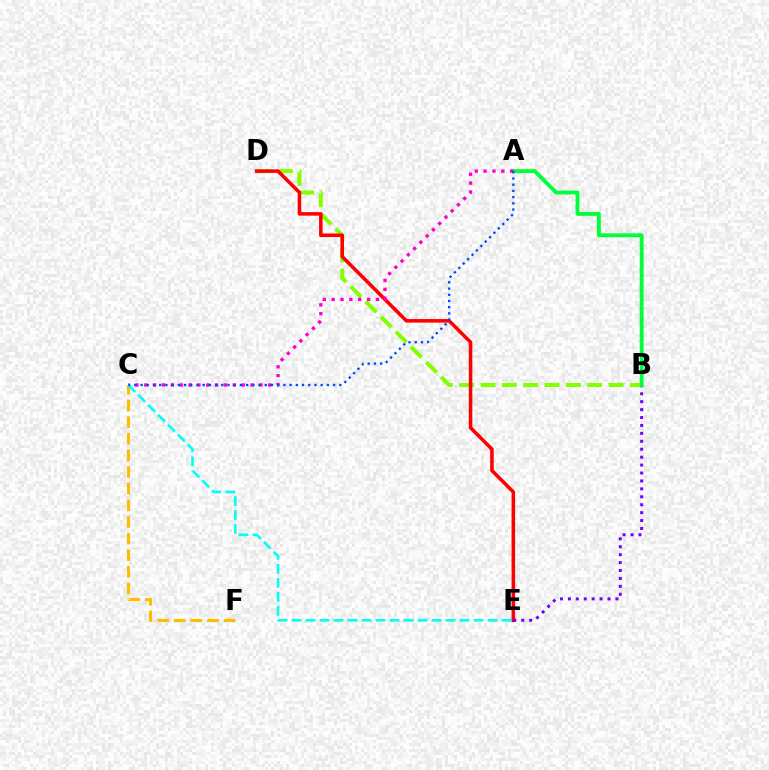{('B', 'D'): [{'color': '#84ff00', 'line_style': 'dashed', 'thickness': 2.9}], ('D', 'E'): [{'color': '#ff0000', 'line_style': 'solid', 'thickness': 2.55}], ('C', 'F'): [{'color': '#ffbd00', 'line_style': 'dashed', 'thickness': 2.26}], ('B', 'E'): [{'color': '#7200ff', 'line_style': 'dotted', 'thickness': 2.15}], ('A', 'B'): [{'color': '#00ff39', 'line_style': 'solid', 'thickness': 2.78}], ('A', 'C'): [{'color': '#ff00cf', 'line_style': 'dotted', 'thickness': 2.41}, {'color': '#004bff', 'line_style': 'dotted', 'thickness': 1.69}], ('C', 'E'): [{'color': '#00fff6', 'line_style': 'dashed', 'thickness': 1.9}]}